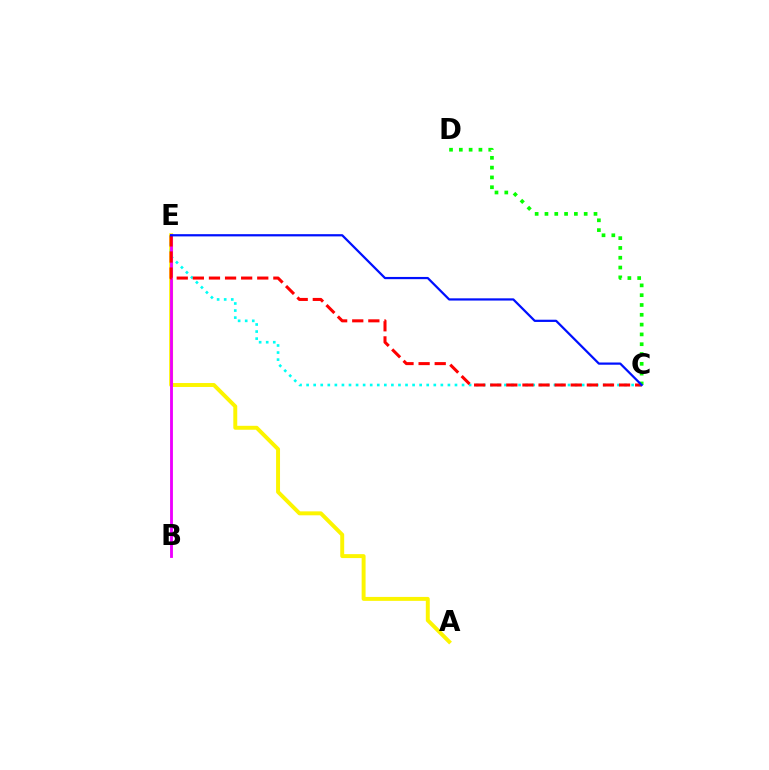{('A', 'E'): [{'color': '#fcf500', 'line_style': 'solid', 'thickness': 2.84}], ('C', 'E'): [{'color': '#00fff6', 'line_style': 'dotted', 'thickness': 1.92}, {'color': '#ff0000', 'line_style': 'dashed', 'thickness': 2.19}, {'color': '#0010ff', 'line_style': 'solid', 'thickness': 1.6}], ('B', 'E'): [{'color': '#ee00ff', 'line_style': 'solid', 'thickness': 2.06}], ('C', 'D'): [{'color': '#08ff00', 'line_style': 'dotted', 'thickness': 2.66}]}